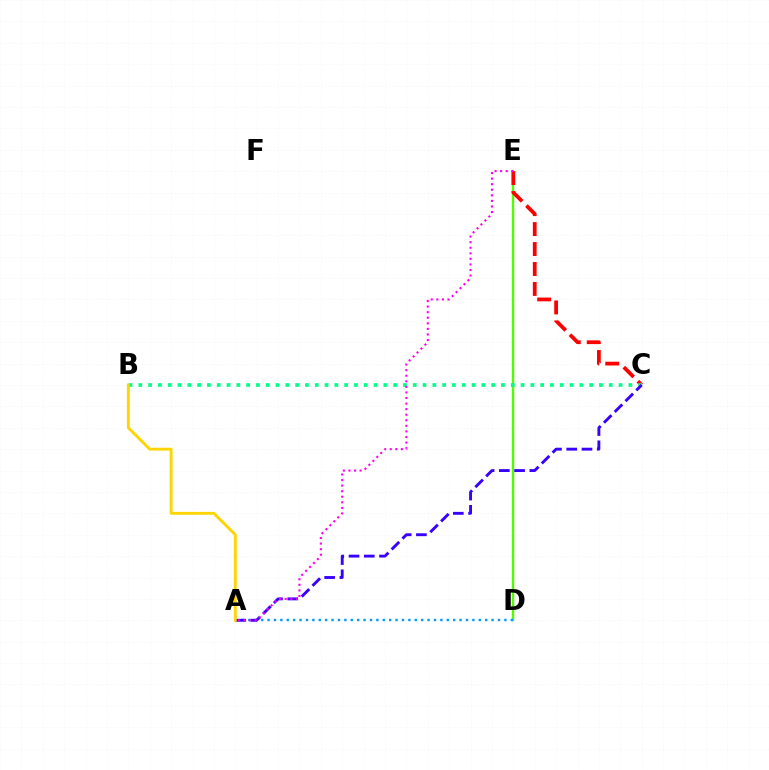{('D', 'E'): [{'color': '#4fff00', 'line_style': 'solid', 'thickness': 1.71}], ('A', 'D'): [{'color': '#009eff', 'line_style': 'dotted', 'thickness': 1.74}], ('C', 'E'): [{'color': '#ff0000', 'line_style': 'dashed', 'thickness': 2.71}], ('B', 'C'): [{'color': '#00ff86', 'line_style': 'dotted', 'thickness': 2.66}], ('A', 'C'): [{'color': '#3700ff', 'line_style': 'dashed', 'thickness': 2.07}], ('A', 'B'): [{'color': '#ffd500', 'line_style': 'solid', 'thickness': 2.07}], ('A', 'E'): [{'color': '#ff00ed', 'line_style': 'dotted', 'thickness': 1.51}]}